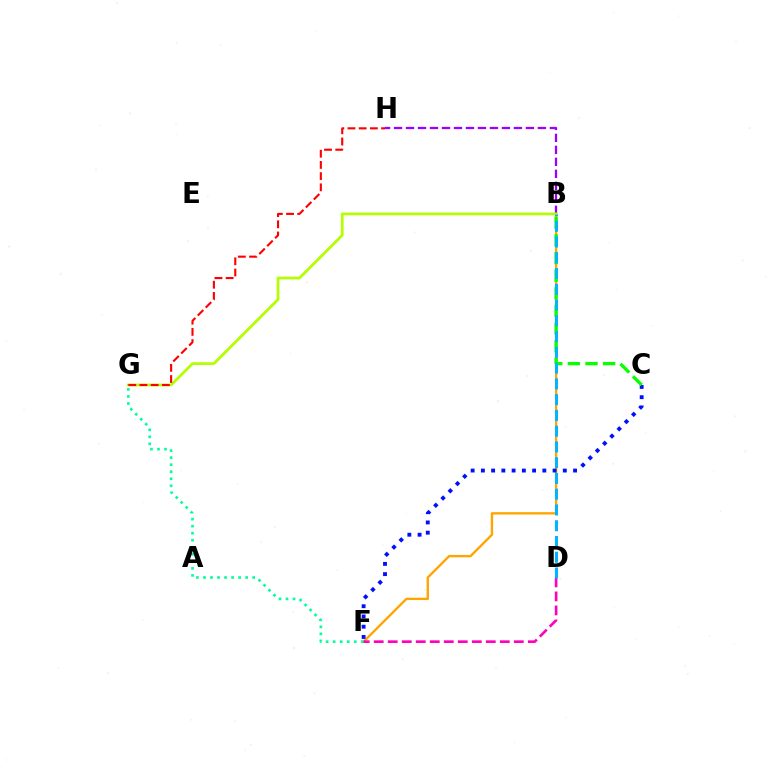{('B', 'F'): [{'color': '#ffa500', 'line_style': 'solid', 'thickness': 1.7}], ('B', 'H'): [{'color': '#9b00ff', 'line_style': 'dashed', 'thickness': 1.63}], ('C', 'F'): [{'color': '#0010ff', 'line_style': 'dotted', 'thickness': 2.78}], ('B', 'G'): [{'color': '#b3ff00', 'line_style': 'solid', 'thickness': 1.96}], ('B', 'C'): [{'color': '#08ff00', 'line_style': 'dashed', 'thickness': 2.39}], ('F', 'G'): [{'color': '#00ff9d', 'line_style': 'dotted', 'thickness': 1.91}], ('D', 'F'): [{'color': '#ff00bd', 'line_style': 'dashed', 'thickness': 1.9}], ('B', 'D'): [{'color': '#00b5ff', 'line_style': 'dashed', 'thickness': 2.14}], ('G', 'H'): [{'color': '#ff0000', 'line_style': 'dashed', 'thickness': 1.52}]}